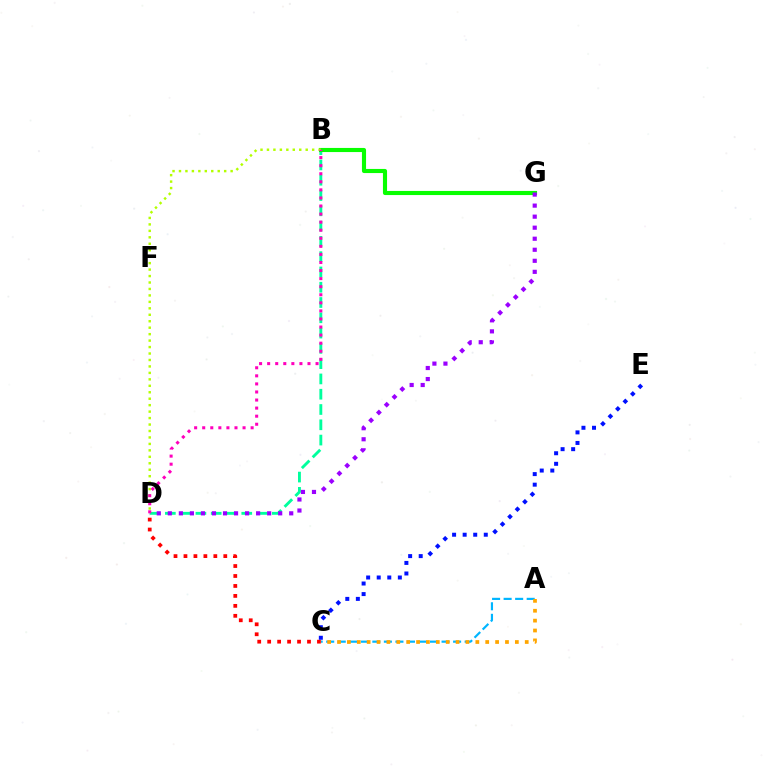{('A', 'C'): [{'color': '#00b5ff', 'line_style': 'dashed', 'thickness': 1.57}, {'color': '#ffa500', 'line_style': 'dotted', 'thickness': 2.68}], ('C', 'D'): [{'color': '#ff0000', 'line_style': 'dotted', 'thickness': 2.71}], ('B', 'D'): [{'color': '#00ff9d', 'line_style': 'dashed', 'thickness': 2.08}, {'color': '#b3ff00', 'line_style': 'dotted', 'thickness': 1.75}, {'color': '#ff00bd', 'line_style': 'dotted', 'thickness': 2.19}], ('B', 'G'): [{'color': '#08ff00', 'line_style': 'solid', 'thickness': 2.97}], ('D', 'G'): [{'color': '#9b00ff', 'line_style': 'dotted', 'thickness': 3.0}], ('C', 'E'): [{'color': '#0010ff', 'line_style': 'dotted', 'thickness': 2.87}]}